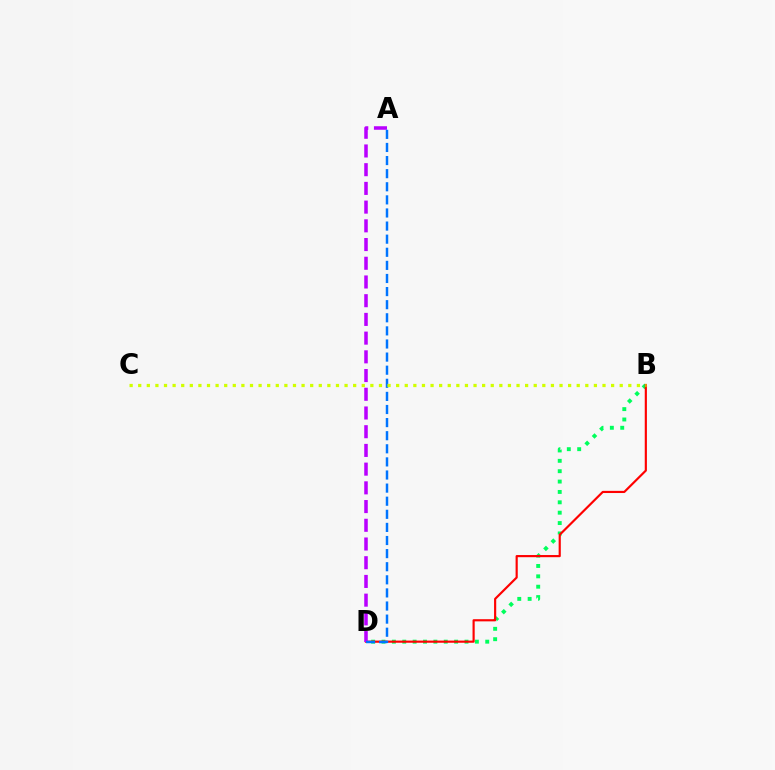{('B', 'D'): [{'color': '#00ff5c', 'line_style': 'dotted', 'thickness': 2.82}, {'color': '#ff0000', 'line_style': 'solid', 'thickness': 1.56}], ('A', 'D'): [{'color': '#b900ff', 'line_style': 'dashed', 'thickness': 2.54}, {'color': '#0074ff', 'line_style': 'dashed', 'thickness': 1.78}], ('B', 'C'): [{'color': '#d1ff00', 'line_style': 'dotted', 'thickness': 2.34}]}